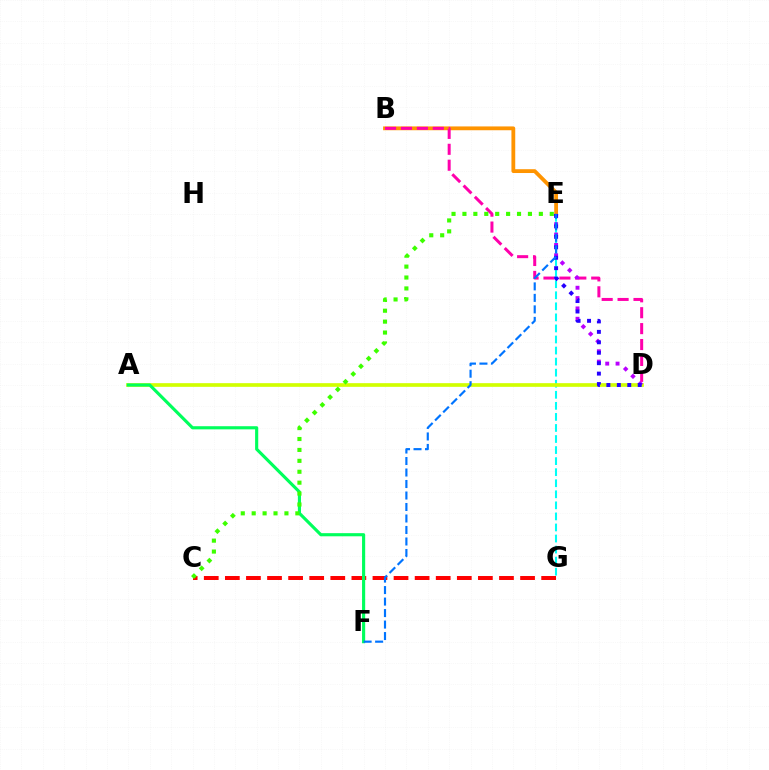{('E', 'G'): [{'color': '#00fff6', 'line_style': 'dashed', 'thickness': 1.5}], ('B', 'E'): [{'color': '#ff9400', 'line_style': 'solid', 'thickness': 2.74}], ('C', 'G'): [{'color': '#ff0000', 'line_style': 'dashed', 'thickness': 2.86}], ('A', 'D'): [{'color': '#d1ff00', 'line_style': 'solid', 'thickness': 2.65}], ('A', 'F'): [{'color': '#00ff5c', 'line_style': 'solid', 'thickness': 2.26}], ('B', 'D'): [{'color': '#ff00ac', 'line_style': 'dashed', 'thickness': 2.16}], ('D', 'E'): [{'color': '#b900ff', 'line_style': 'dotted', 'thickness': 2.81}, {'color': '#2500ff', 'line_style': 'dotted', 'thickness': 2.84}], ('C', 'E'): [{'color': '#3dff00', 'line_style': 'dotted', 'thickness': 2.97}], ('E', 'F'): [{'color': '#0074ff', 'line_style': 'dashed', 'thickness': 1.56}]}